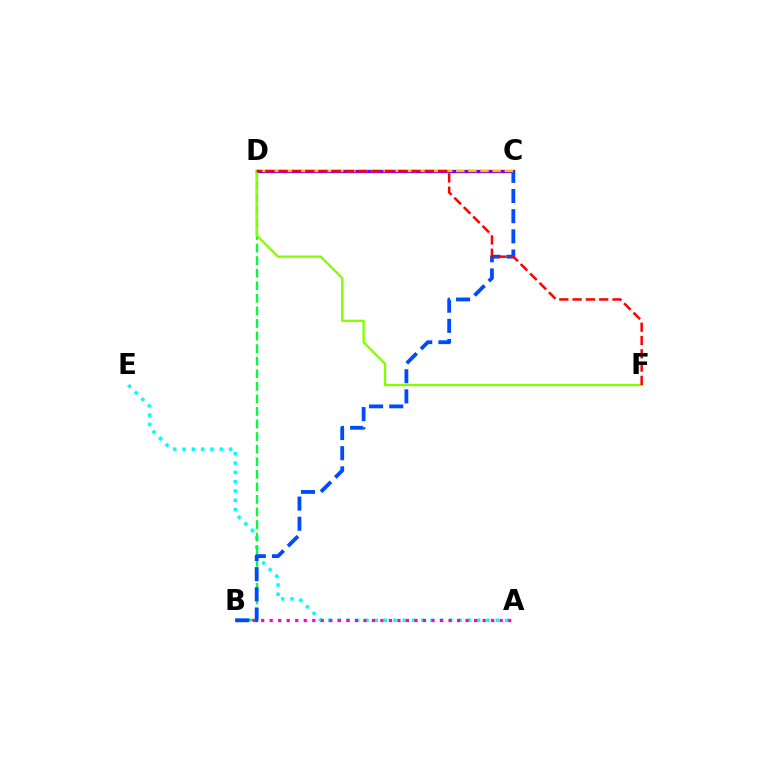{('A', 'E'): [{'color': '#00fff6', 'line_style': 'dotted', 'thickness': 2.53}], ('B', 'D'): [{'color': '#00ff39', 'line_style': 'dashed', 'thickness': 1.71}], ('C', 'D'): [{'color': '#7200ff', 'line_style': 'solid', 'thickness': 2.37}, {'color': '#ffbd00', 'line_style': 'dashed', 'thickness': 1.65}], ('A', 'B'): [{'color': '#ff00cf', 'line_style': 'dotted', 'thickness': 2.31}], ('B', 'C'): [{'color': '#004bff', 'line_style': 'dashed', 'thickness': 2.74}], ('D', 'F'): [{'color': '#84ff00', 'line_style': 'solid', 'thickness': 1.69}, {'color': '#ff0000', 'line_style': 'dashed', 'thickness': 1.81}]}